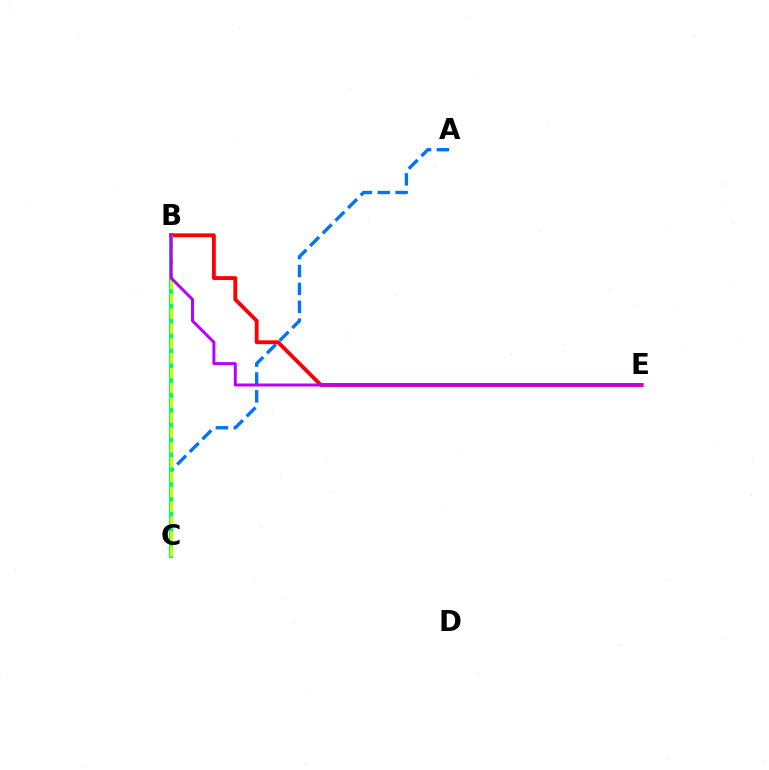{('A', 'C'): [{'color': '#0074ff', 'line_style': 'dashed', 'thickness': 2.43}], ('B', 'C'): [{'color': '#00ff5c', 'line_style': 'solid', 'thickness': 2.87}, {'color': '#d1ff00', 'line_style': 'dashed', 'thickness': 2.02}], ('B', 'E'): [{'color': '#ff0000', 'line_style': 'solid', 'thickness': 2.76}, {'color': '#b900ff', 'line_style': 'solid', 'thickness': 2.15}]}